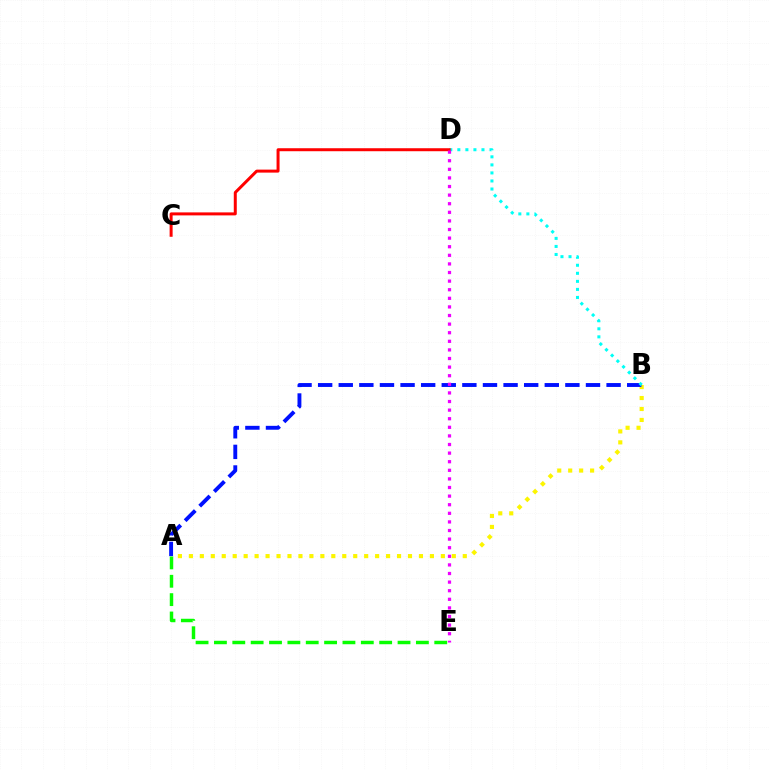{('A', 'B'): [{'color': '#fcf500', 'line_style': 'dotted', 'thickness': 2.98}, {'color': '#0010ff', 'line_style': 'dashed', 'thickness': 2.8}], ('B', 'D'): [{'color': '#00fff6', 'line_style': 'dotted', 'thickness': 2.19}], ('C', 'D'): [{'color': '#ff0000', 'line_style': 'solid', 'thickness': 2.16}], ('D', 'E'): [{'color': '#ee00ff', 'line_style': 'dotted', 'thickness': 2.34}], ('A', 'E'): [{'color': '#08ff00', 'line_style': 'dashed', 'thickness': 2.49}]}